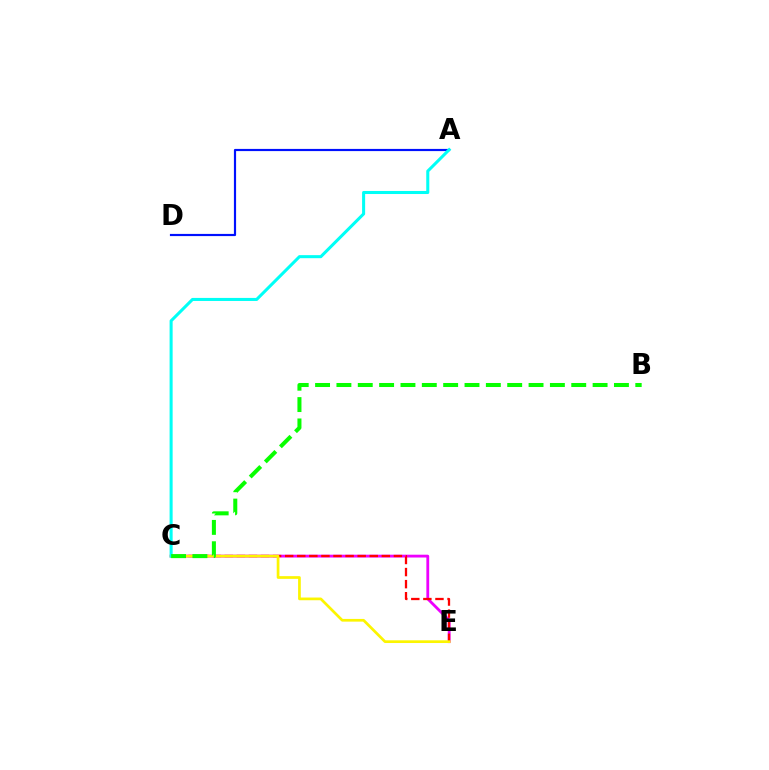{('C', 'E'): [{'color': '#ee00ff', 'line_style': 'solid', 'thickness': 2.03}, {'color': '#ff0000', 'line_style': 'dashed', 'thickness': 1.64}, {'color': '#fcf500', 'line_style': 'solid', 'thickness': 1.95}], ('A', 'D'): [{'color': '#0010ff', 'line_style': 'solid', 'thickness': 1.57}], ('A', 'C'): [{'color': '#00fff6', 'line_style': 'solid', 'thickness': 2.19}], ('B', 'C'): [{'color': '#08ff00', 'line_style': 'dashed', 'thickness': 2.9}]}